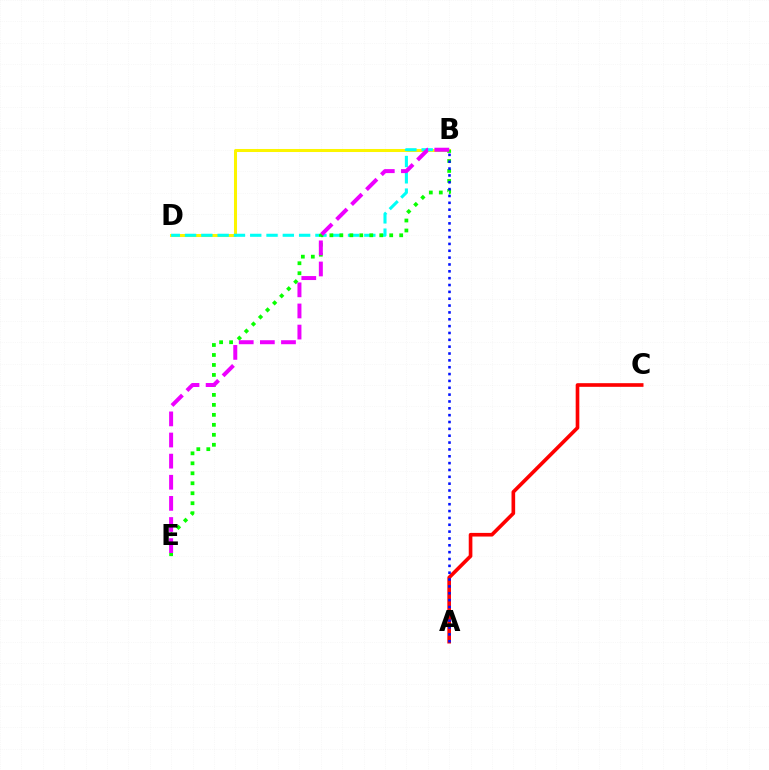{('A', 'C'): [{'color': '#ff0000', 'line_style': 'solid', 'thickness': 2.62}], ('B', 'D'): [{'color': '#fcf500', 'line_style': 'solid', 'thickness': 2.18}, {'color': '#00fff6', 'line_style': 'dashed', 'thickness': 2.21}], ('B', 'E'): [{'color': '#08ff00', 'line_style': 'dotted', 'thickness': 2.71}, {'color': '#ee00ff', 'line_style': 'dashed', 'thickness': 2.87}], ('A', 'B'): [{'color': '#0010ff', 'line_style': 'dotted', 'thickness': 1.86}]}